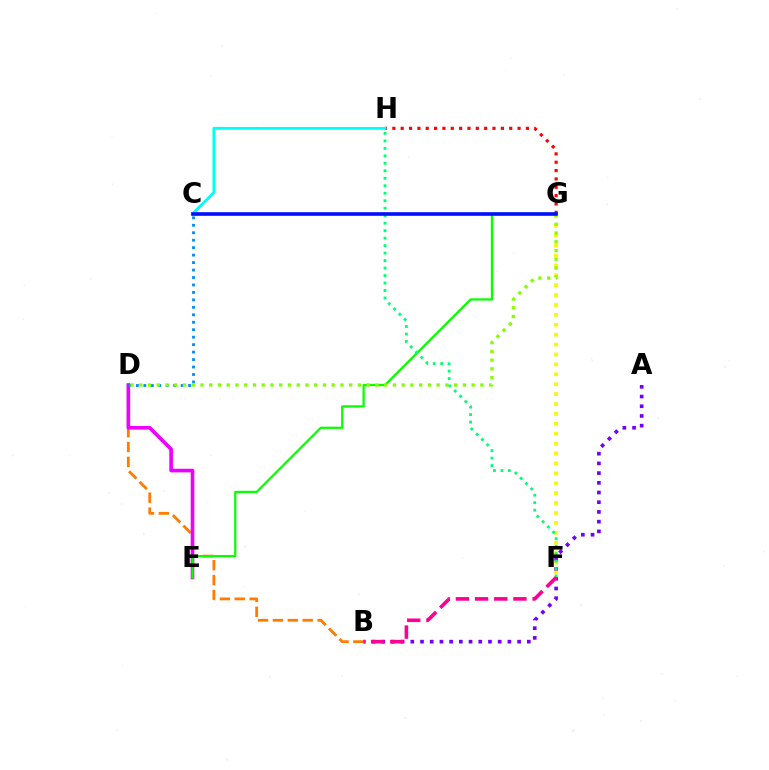{('B', 'D'): [{'color': '#ff7c00', 'line_style': 'dashed', 'thickness': 2.02}], ('D', 'E'): [{'color': '#ee00ff', 'line_style': 'solid', 'thickness': 2.61}], ('A', 'B'): [{'color': '#7200ff', 'line_style': 'dotted', 'thickness': 2.64}], ('E', 'G'): [{'color': '#08ff00', 'line_style': 'solid', 'thickness': 1.62}], ('G', 'H'): [{'color': '#ff0000', 'line_style': 'dotted', 'thickness': 2.27}], ('F', 'G'): [{'color': '#fcf500', 'line_style': 'dotted', 'thickness': 2.69}], ('C', 'D'): [{'color': '#008cff', 'line_style': 'dotted', 'thickness': 2.03}], ('D', 'G'): [{'color': '#84ff00', 'line_style': 'dotted', 'thickness': 2.38}], ('F', 'H'): [{'color': '#00ff74', 'line_style': 'dotted', 'thickness': 2.03}], ('C', 'H'): [{'color': '#00fff6', 'line_style': 'solid', 'thickness': 2.05}], ('C', 'G'): [{'color': '#0010ff', 'line_style': 'solid', 'thickness': 2.61}], ('B', 'F'): [{'color': '#ff0094', 'line_style': 'dashed', 'thickness': 2.6}]}